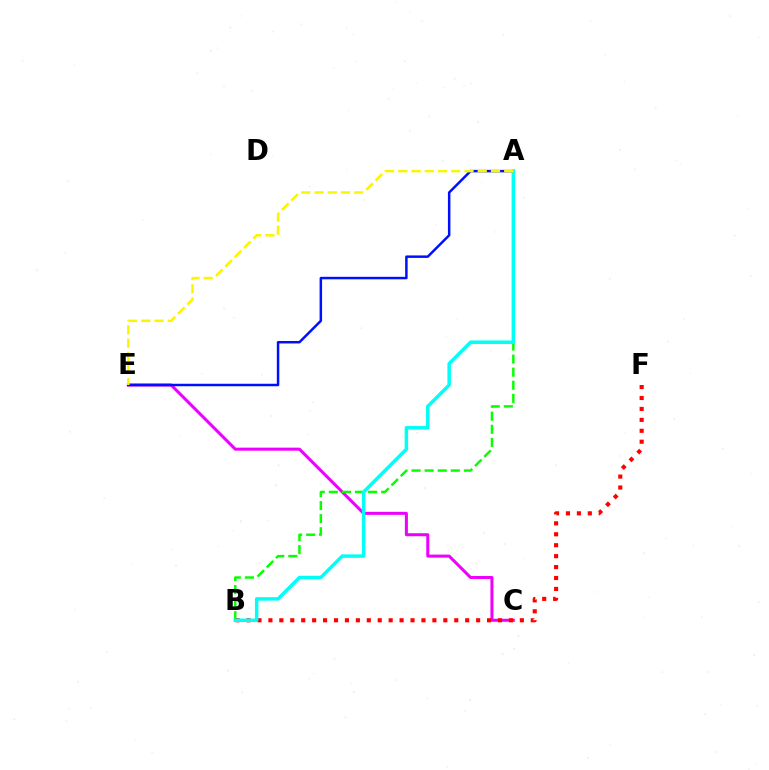{('C', 'E'): [{'color': '#ee00ff', 'line_style': 'solid', 'thickness': 2.18}], ('A', 'B'): [{'color': '#08ff00', 'line_style': 'dashed', 'thickness': 1.78}, {'color': '#00fff6', 'line_style': 'solid', 'thickness': 2.51}], ('B', 'F'): [{'color': '#ff0000', 'line_style': 'dotted', 'thickness': 2.97}], ('A', 'E'): [{'color': '#0010ff', 'line_style': 'solid', 'thickness': 1.79}, {'color': '#fcf500', 'line_style': 'dashed', 'thickness': 1.8}]}